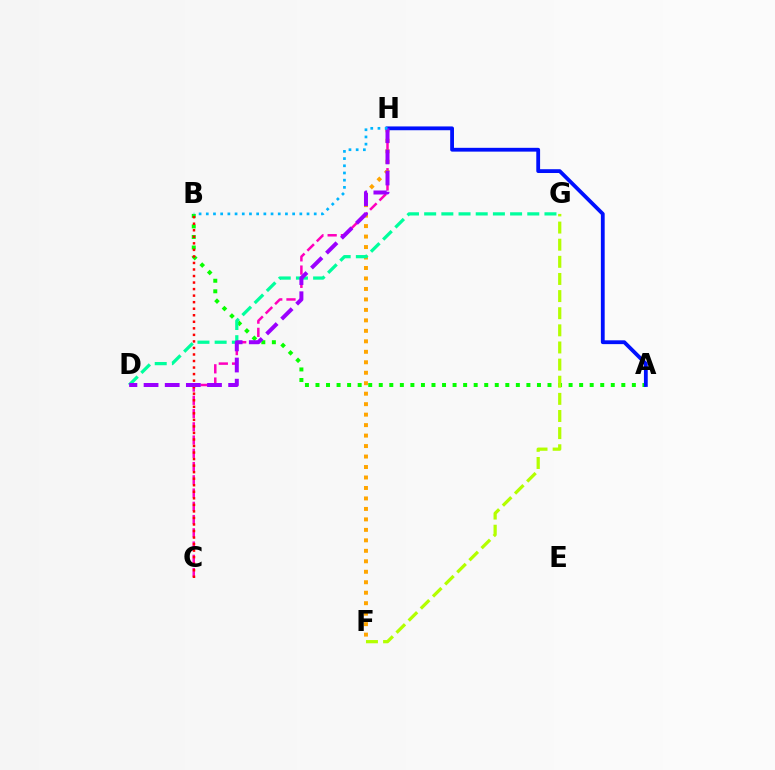{('C', 'H'): [{'color': '#ff00bd', 'line_style': 'dashed', 'thickness': 1.8}], ('F', 'H'): [{'color': '#ffa500', 'line_style': 'dotted', 'thickness': 2.85}], ('A', 'B'): [{'color': '#08ff00', 'line_style': 'dotted', 'thickness': 2.87}], ('A', 'H'): [{'color': '#0010ff', 'line_style': 'solid', 'thickness': 2.74}], ('B', 'C'): [{'color': '#ff0000', 'line_style': 'dotted', 'thickness': 1.78}], ('D', 'G'): [{'color': '#00ff9d', 'line_style': 'dashed', 'thickness': 2.33}], ('D', 'H'): [{'color': '#9b00ff', 'line_style': 'dashed', 'thickness': 2.87}], ('B', 'H'): [{'color': '#00b5ff', 'line_style': 'dotted', 'thickness': 1.96}], ('F', 'G'): [{'color': '#b3ff00', 'line_style': 'dashed', 'thickness': 2.33}]}